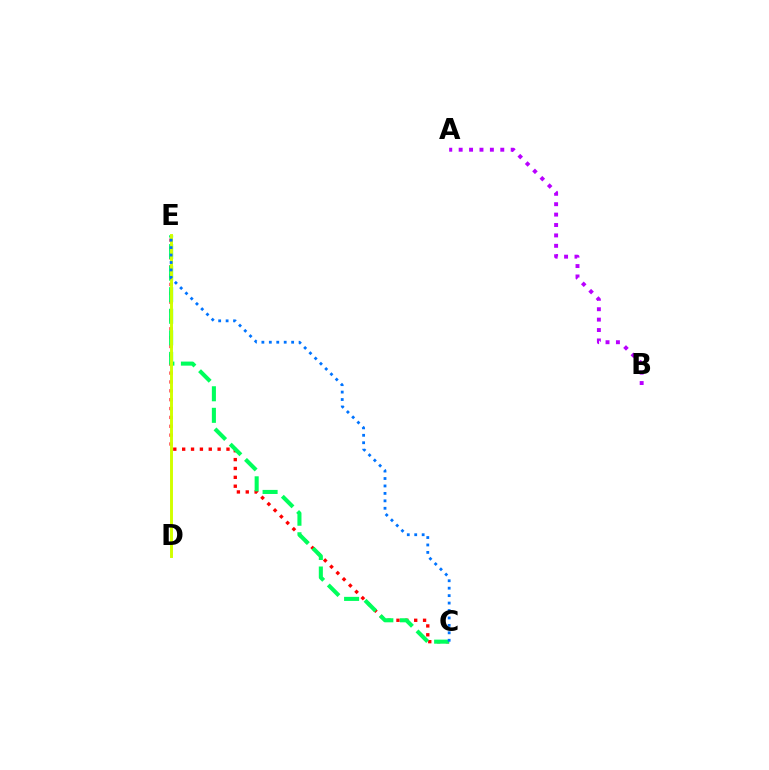{('C', 'E'): [{'color': '#ff0000', 'line_style': 'dotted', 'thickness': 2.41}, {'color': '#00ff5c', 'line_style': 'dashed', 'thickness': 2.93}, {'color': '#0074ff', 'line_style': 'dotted', 'thickness': 2.02}], ('D', 'E'): [{'color': '#d1ff00', 'line_style': 'solid', 'thickness': 2.11}], ('A', 'B'): [{'color': '#b900ff', 'line_style': 'dotted', 'thickness': 2.83}]}